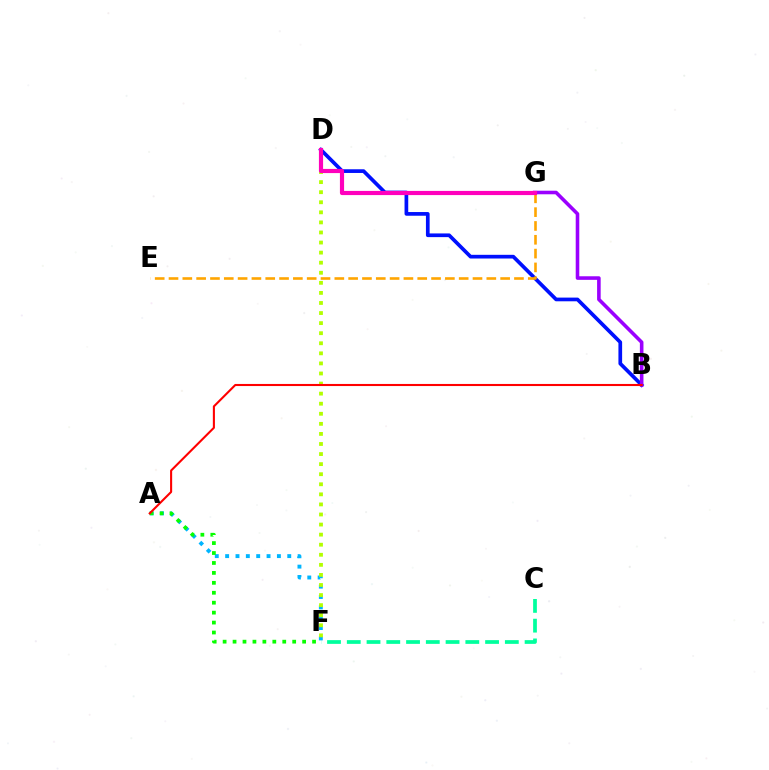{('A', 'F'): [{'color': '#00b5ff', 'line_style': 'dotted', 'thickness': 2.81}, {'color': '#08ff00', 'line_style': 'dotted', 'thickness': 2.7}], ('B', 'D'): [{'color': '#0010ff', 'line_style': 'solid', 'thickness': 2.66}], ('B', 'G'): [{'color': '#9b00ff', 'line_style': 'solid', 'thickness': 2.58}], ('D', 'F'): [{'color': '#b3ff00', 'line_style': 'dotted', 'thickness': 2.74}], ('C', 'F'): [{'color': '#00ff9d', 'line_style': 'dashed', 'thickness': 2.68}], ('E', 'G'): [{'color': '#ffa500', 'line_style': 'dashed', 'thickness': 1.88}], ('A', 'B'): [{'color': '#ff0000', 'line_style': 'solid', 'thickness': 1.51}], ('D', 'G'): [{'color': '#ff00bd', 'line_style': 'solid', 'thickness': 3.0}]}